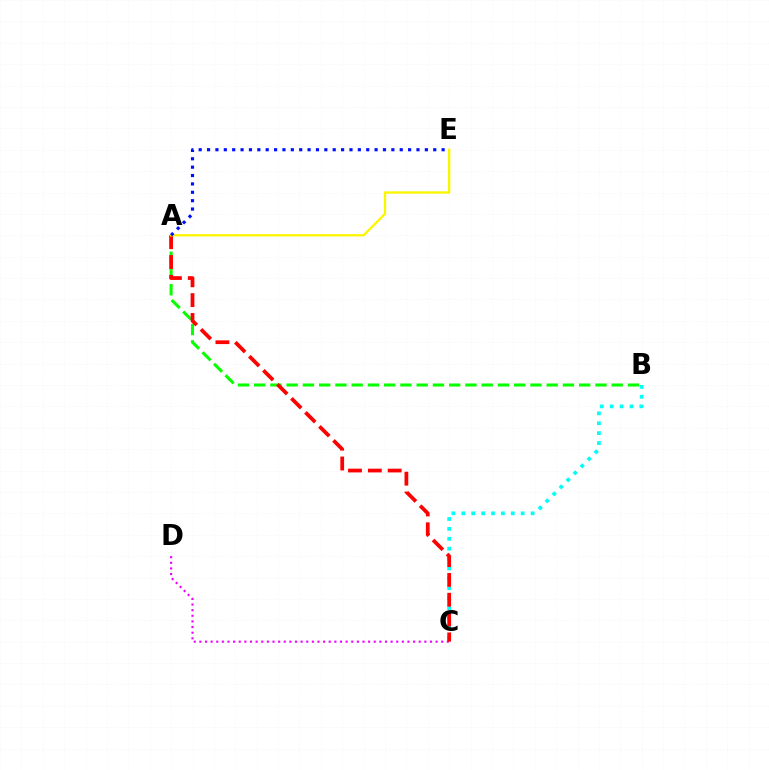{('A', 'B'): [{'color': '#08ff00', 'line_style': 'dashed', 'thickness': 2.21}], ('C', 'D'): [{'color': '#ee00ff', 'line_style': 'dotted', 'thickness': 1.53}], ('B', 'C'): [{'color': '#00fff6', 'line_style': 'dotted', 'thickness': 2.69}], ('A', 'C'): [{'color': '#ff0000', 'line_style': 'dashed', 'thickness': 2.69}], ('A', 'E'): [{'color': '#fcf500', 'line_style': 'solid', 'thickness': 1.68}, {'color': '#0010ff', 'line_style': 'dotted', 'thickness': 2.28}]}